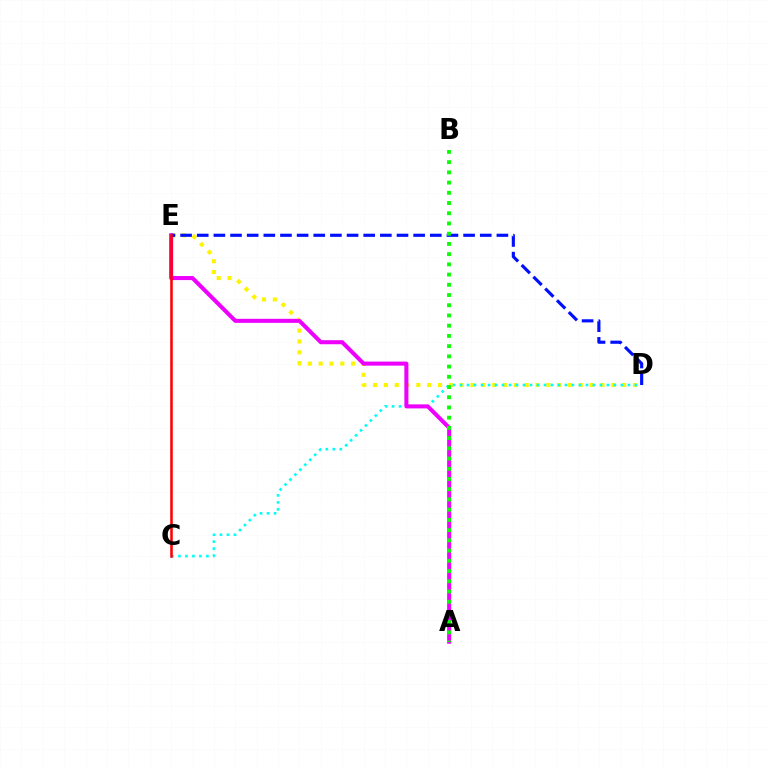{('D', 'E'): [{'color': '#fcf500', 'line_style': 'dotted', 'thickness': 2.94}, {'color': '#0010ff', 'line_style': 'dashed', 'thickness': 2.26}], ('C', 'D'): [{'color': '#00fff6', 'line_style': 'dotted', 'thickness': 1.9}], ('A', 'E'): [{'color': '#ee00ff', 'line_style': 'solid', 'thickness': 2.92}], ('C', 'E'): [{'color': '#ff0000', 'line_style': 'solid', 'thickness': 1.83}], ('A', 'B'): [{'color': '#08ff00', 'line_style': 'dotted', 'thickness': 2.78}]}